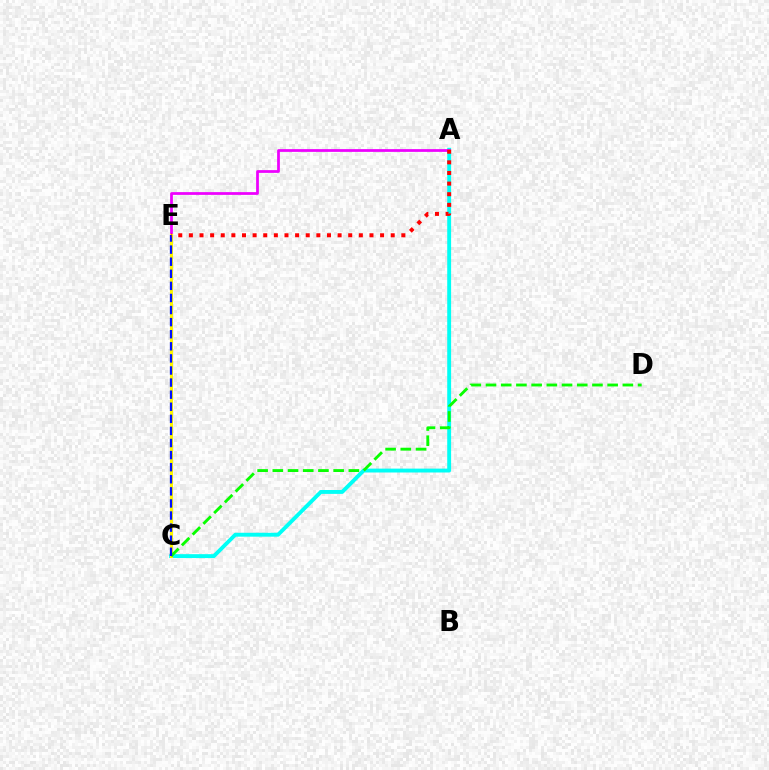{('A', 'C'): [{'color': '#00fff6', 'line_style': 'solid', 'thickness': 2.79}], ('A', 'E'): [{'color': '#ee00ff', 'line_style': 'solid', 'thickness': 1.98}, {'color': '#ff0000', 'line_style': 'dotted', 'thickness': 2.89}], ('C', 'E'): [{'color': '#fcf500', 'line_style': 'solid', 'thickness': 2.22}, {'color': '#0010ff', 'line_style': 'dashed', 'thickness': 1.64}], ('C', 'D'): [{'color': '#08ff00', 'line_style': 'dashed', 'thickness': 2.07}]}